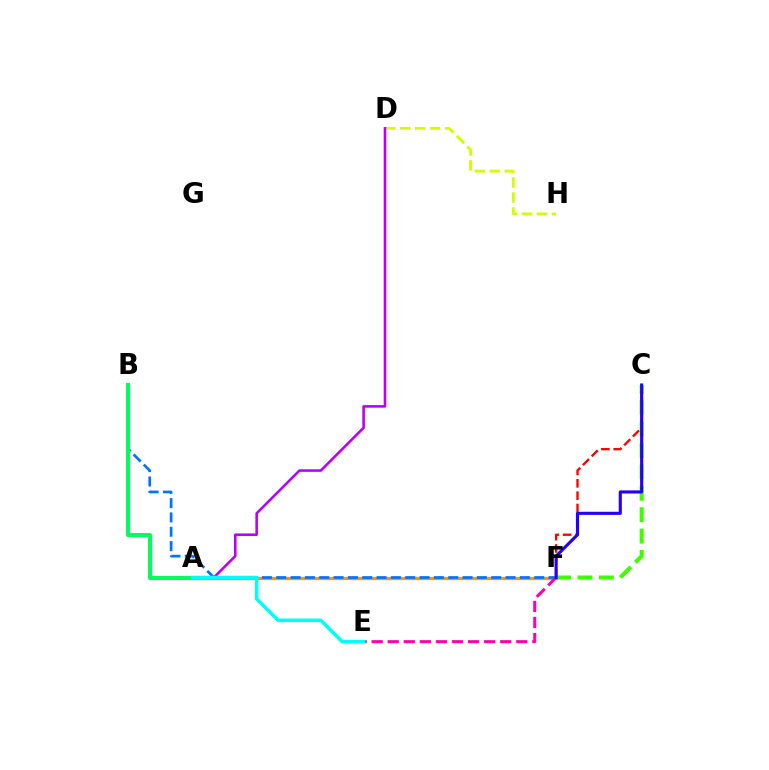{('A', 'F'): [{'color': '#ff9400', 'line_style': 'solid', 'thickness': 2.36}], ('D', 'H'): [{'color': '#d1ff00', 'line_style': 'dashed', 'thickness': 2.04}], ('C', 'F'): [{'color': '#ff0000', 'line_style': 'dashed', 'thickness': 1.68}, {'color': '#3dff00', 'line_style': 'dashed', 'thickness': 2.91}, {'color': '#2500ff', 'line_style': 'solid', 'thickness': 2.25}], ('B', 'F'): [{'color': '#0074ff', 'line_style': 'dashed', 'thickness': 1.95}], ('A', 'B'): [{'color': '#00ff5c', 'line_style': 'solid', 'thickness': 2.94}], ('A', 'D'): [{'color': '#b900ff', 'line_style': 'solid', 'thickness': 1.87}], ('E', 'F'): [{'color': '#ff00ac', 'line_style': 'dashed', 'thickness': 2.18}], ('A', 'E'): [{'color': '#00fff6', 'line_style': 'solid', 'thickness': 2.55}]}